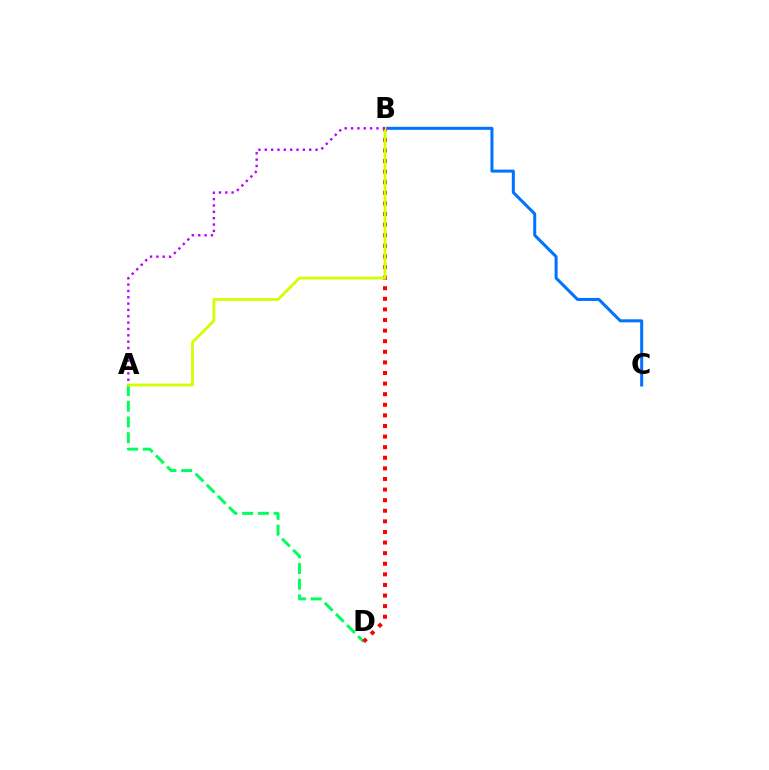{('B', 'C'): [{'color': '#0074ff', 'line_style': 'solid', 'thickness': 2.18}], ('A', 'D'): [{'color': '#00ff5c', 'line_style': 'dashed', 'thickness': 2.14}], ('B', 'D'): [{'color': '#ff0000', 'line_style': 'dotted', 'thickness': 2.88}], ('A', 'B'): [{'color': '#d1ff00', 'line_style': 'solid', 'thickness': 2.0}, {'color': '#b900ff', 'line_style': 'dotted', 'thickness': 1.72}]}